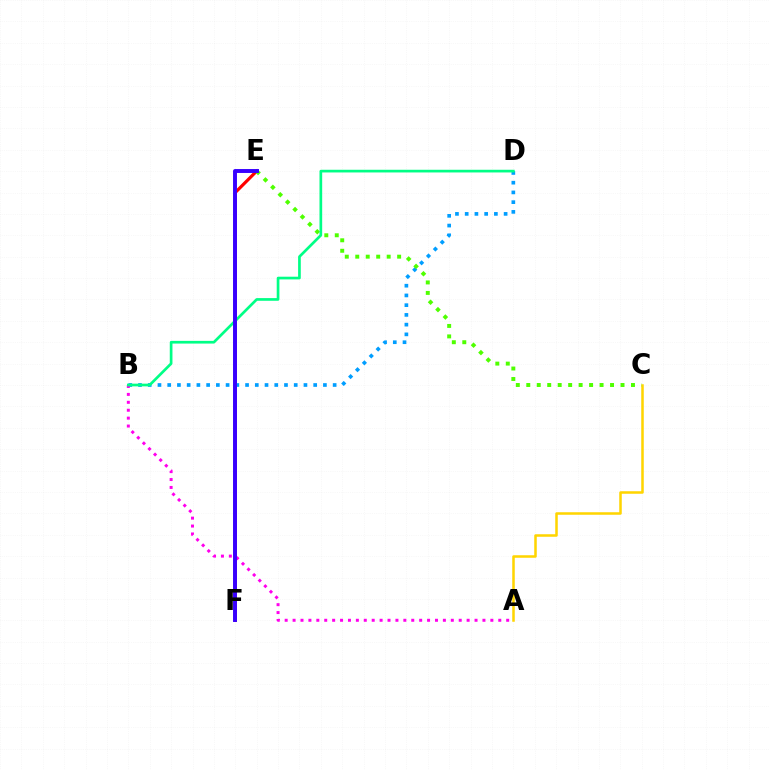{('E', 'F'): [{'color': '#ff0000', 'line_style': 'solid', 'thickness': 2.28}, {'color': '#3700ff', 'line_style': 'solid', 'thickness': 2.82}], ('A', 'C'): [{'color': '#ffd500', 'line_style': 'solid', 'thickness': 1.82}], ('B', 'D'): [{'color': '#009eff', 'line_style': 'dotted', 'thickness': 2.64}, {'color': '#00ff86', 'line_style': 'solid', 'thickness': 1.94}], ('A', 'B'): [{'color': '#ff00ed', 'line_style': 'dotted', 'thickness': 2.15}], ('C', 'E'): [{'color': '#4fff00', 'line_style': 'dotted', 'thickness': 2.84}]}